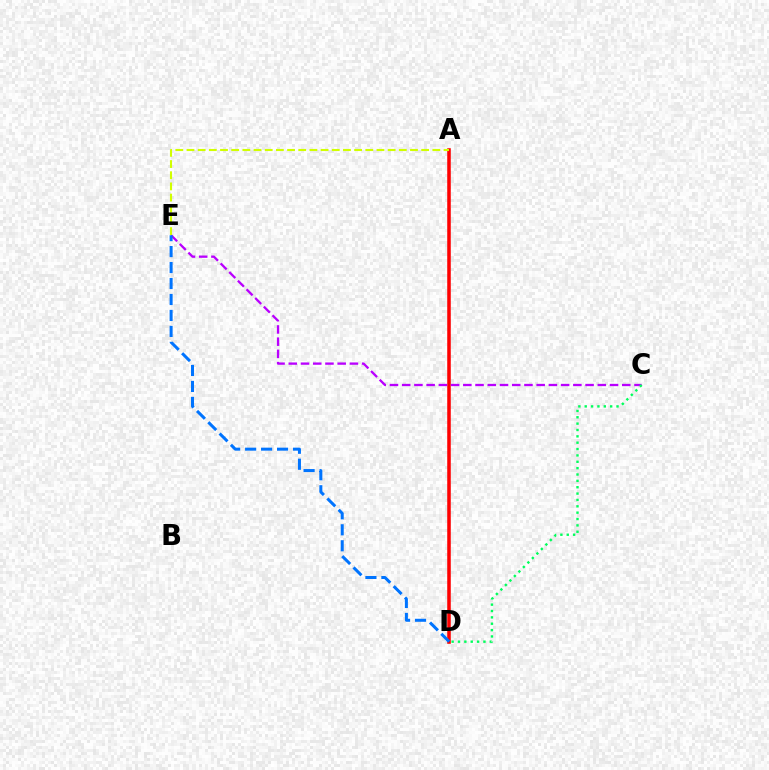{('A', 'D'): [{'color': '#ff0000', 'line_style': 'solid', 'thickness': 2.55}], ('C', 'E'): [{'color': '#b900ff', 'line_style': 'dashed', 'thickness': 1.66}], ('D', 'E'): [{'color': '#0074ff', 'line_style': 'dashed', 'thickness': 2.17}], ('C', 'D'): [{'color': '#00ff5c', 'line_style': 'dotted', 'thickness': 1.73}], ('A', 'E'): [{'color': '#d1ff00', 'line_style': 'dashed', 'thickness': 1.52}]}